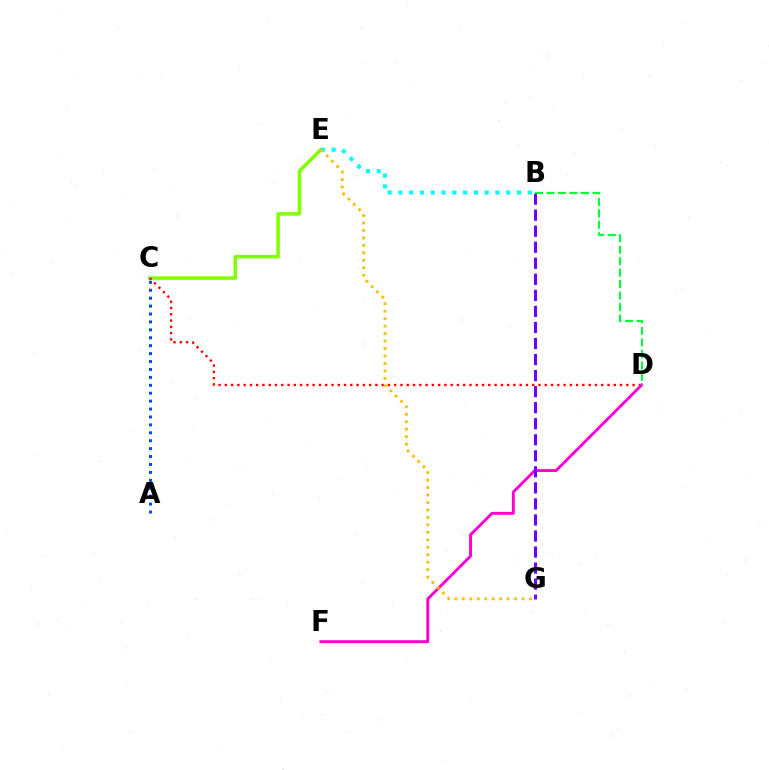{('C', 'E'): [{'color': '#84ff00', 'line_style': 'solid', 'thickness': 2.53}], ('C', 'D'): [{'color': '#ff0000', 'line_style': 'dotted', 'thickness': 1.7}], ('D', 'F'): [{'color': '#ff00cf', 'line_style': 'solid', 'thickness': 2.08}], ('B', 'G'): [{'color': '#7200ff', 'line_style': 'dashed', 'thickness': 2.18}], ('B', 'E'): [{'color': '#00fff6', 'line_style': 'dotted', 'thickness': 2.93}], ('B', 'D'): [{'color': '#00ff39', 'line_style': 'dashed', 'thickness': 1.56}], ('A', 'C'): [{'color': '#004bff', 'line_style': 'dotted', 'thickness': 2.15}], ('E', 'G'): [{'color': '#ffbd00', 'line_style': 'dotted', 'thickness': 2.03}]}